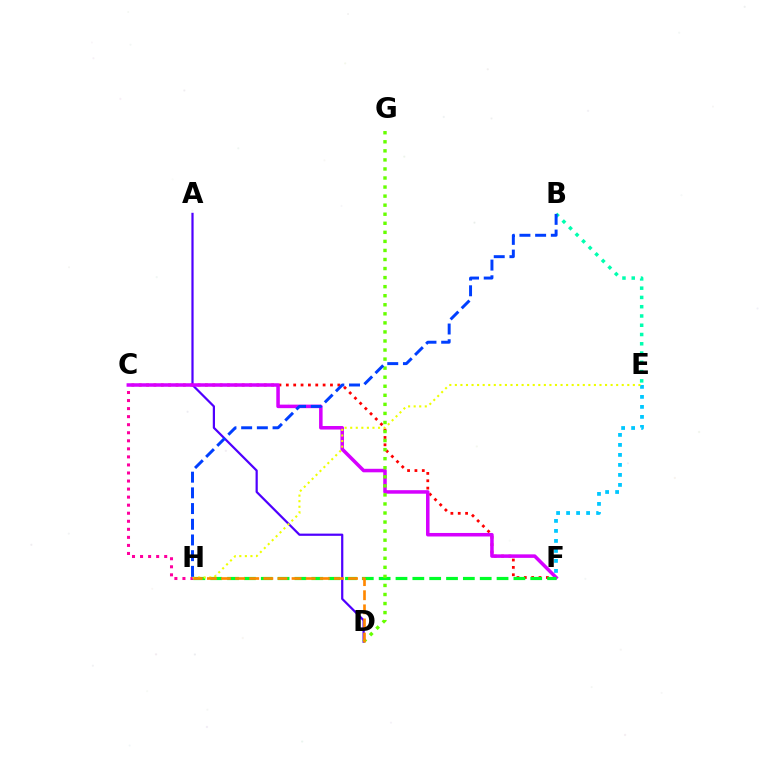{('C', 'H'): [{'color': '#ff00a0', 'line_style': 'dotted', 'thickness': 2.19}], ('A', 'D'): [{'color': '#4f00ff', 'line_style': 'solid', 'thickness': 1.6}], ('E', 'F'): [{'color': '#00c7ff', 'line_style': 'dotted', 'thickness': 2.72}], ('C', 'F'): [{'color': '#ff0000', 'line_style': 'dotted', 'thickness': 2.0}, {'color': '#d600ff', 'line_style': 'solid', 'thickness': 2.54}], ('B', 'E'): [{'color': '#00ffaf', 'line_style': 'dotted', 'thickness': 2.52}], ('F', 'H'): [{'color': '#00ff27', 'line_style': 'dashed', 'thickness': 2.29}], ('E', 'H'): [{'color': '#eeff00', 'line_style': 'dotted', 'thickness': 1.51}], ('D', 'G'): [{'color': '#66ff00', 'line_style': 'dotted', 'thickness': 2.46}], ('B', 'H'): [{'color': '#003fff', 'line_style': 'dashed', 'thickness': 2.13}], ('D', 'H'): [{'color': '#ff8800', 'line_style': 'dashed', 'thickness': 1.92}]}